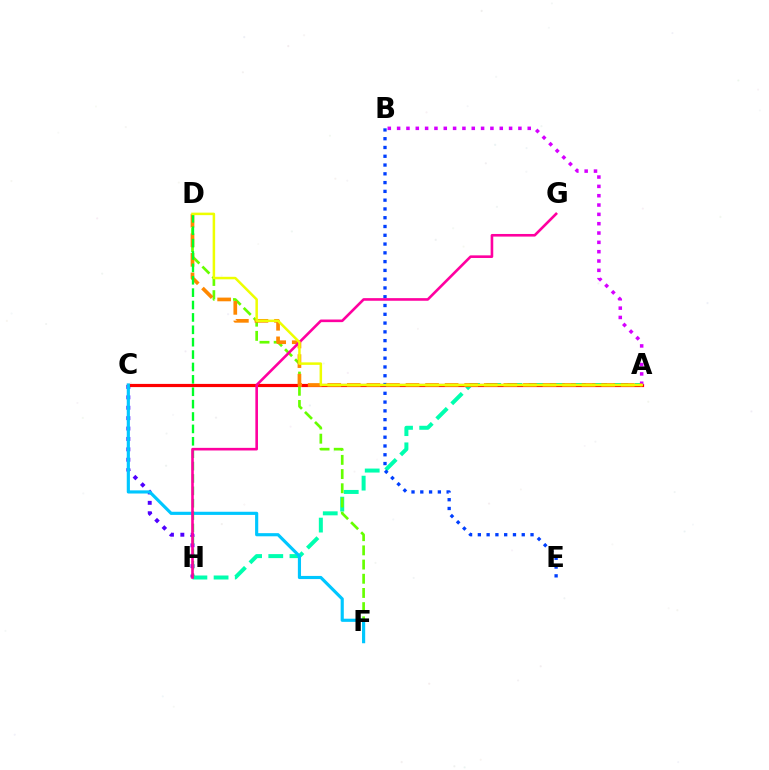{('C', 'H'): [{'color': '#4f00ff', 'line_style': 'dotted', 'thickness': 2.82}], ('A', 'H'): [{'color': '#00ffaf', 'line_style': 'dashed', 'thickness': 2.88}], ('A', 'C'): [{'color': '#ff0000', 'line_style': 'solid', 'thickness': 2.3}], ('B', 'E'): [{'color': '#003fff', 'line_style': 'dotted', 'thickness': 2.39}], ('D', 'F'): [{'color': '#66ff00', 'line_style': 'dashed', 'thickness': 1.93}], ('C', 'F'): [{'color': '#00c7ff', 'line_style': 'solid', 'thickness': 2.27}], ('A', 'B'): [{'color': '#d600ff', 'line_style': 'dotted', 'thickness': 2.53}], ('A', 'D'): [{'color': '#ff8800', 'line_style': 'dashed', 'thickness': 2.66}, {'color': '#eeff00', 'line_style': 'solid', 'thickness': 1.81}], ('D', 'H'): [{'color': '#00ff27', 'line_style': 'dashed', 'thickness': 1.68}], ('G', 'H'): [{'color': '#ff00a0', 'line_style': 'solid', 'thickness': 1.89}]}